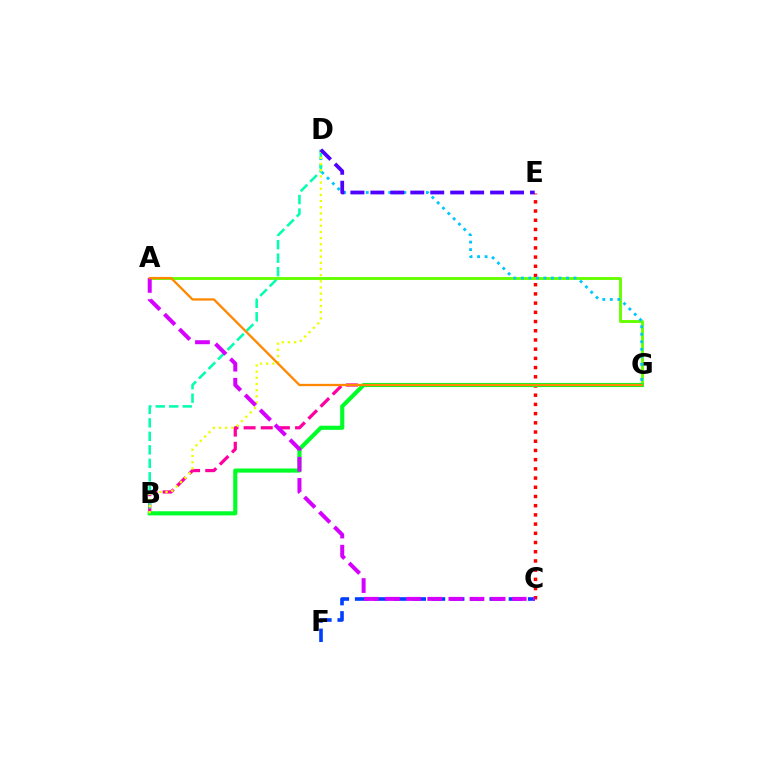{('C', 'E'): [{'color': '#ff0000', 'line_style': 'dotted', 'thickness': 2.5}], ('A', 'G'): [{'color': '#66ff00', 'line_style': 'solid', 'thickness': 2.07}, {'color': '#ff8800', 'line_style': 'solid', 'thickness': 1.65}], ('B', 'G'): [{'color': '#ff00a0', 'line_style': 'dashed', 'thickness': 2.33}, {'color': '#00ff27', 'line_style': 'solid', 'thickness': 2.97}], ('D', 'G'): [{'color': '#00c7ff', 'line_style': 'dotted', 'thickness': 2.04}], ('C', 'F'): [{'color': '#003fff', 'line_style': 'dashed', 'thickness': 2.61}], ('B', 'D'): [{'color': '#00ffaf', 'line_style': 'dashed', 'thickness': 1.83}, {'color': '#eeff00', 'line_style': 'dotted', 'thickness': 1.68}], ('D', 'E'): [{'color': '#4f00ff', 'line_style': 'dashed', 'thickness': 2.71}], ('A', 'C'): [{'color': '#d600ff', 'line_style': 'dashed', 'thickness': 2.87}]}